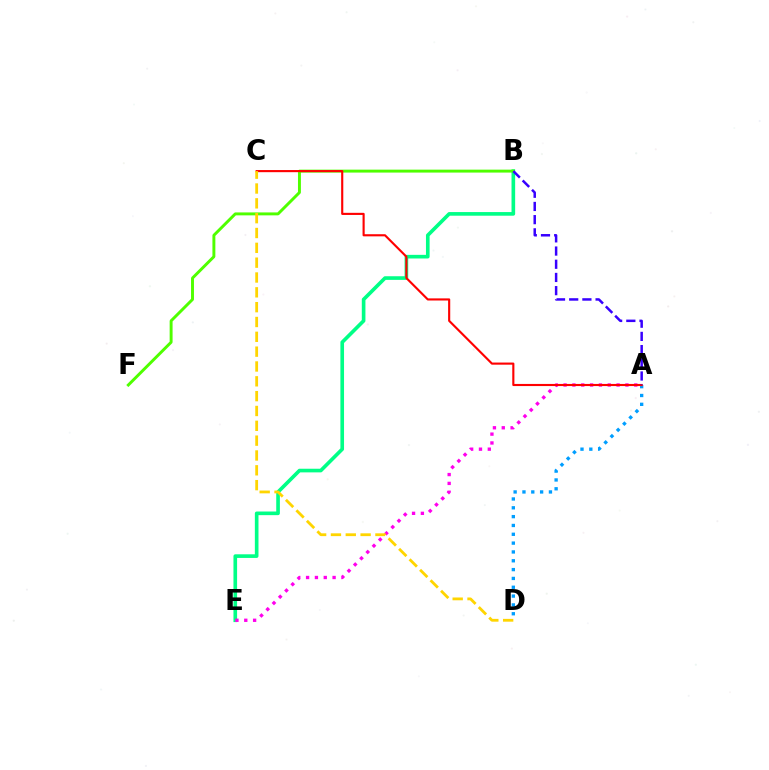{('B', 'E'): [{'color': '#00ff86', 'line_style': 'solid', 'thickness': 2.62}], ('B', 'F'): [{'color': '#4fff00', 'line_style': 'solid', 'thickness': 2.11}], ('A', 'E'): [{'color': '#ff00ed', 'line_style': 'dotted', 'thickness': 2.4}], ('A', 'D'): [{'color': '#009eff', 'line_style': 'dotted', 'thickness': 2.4}], ('A', 'C'): [{'color': '#ff0000', 'line_style': 'solid', 'thickness': 1.53}], ('A', 'B'): [{'color': '#3700ff', 'line_style': 'dashed', 'thickness': 1.79}], ('C', 'D'): [{'color': '#ffd500', 'line_style': 'dashed', 'thickness': 2.01}]}